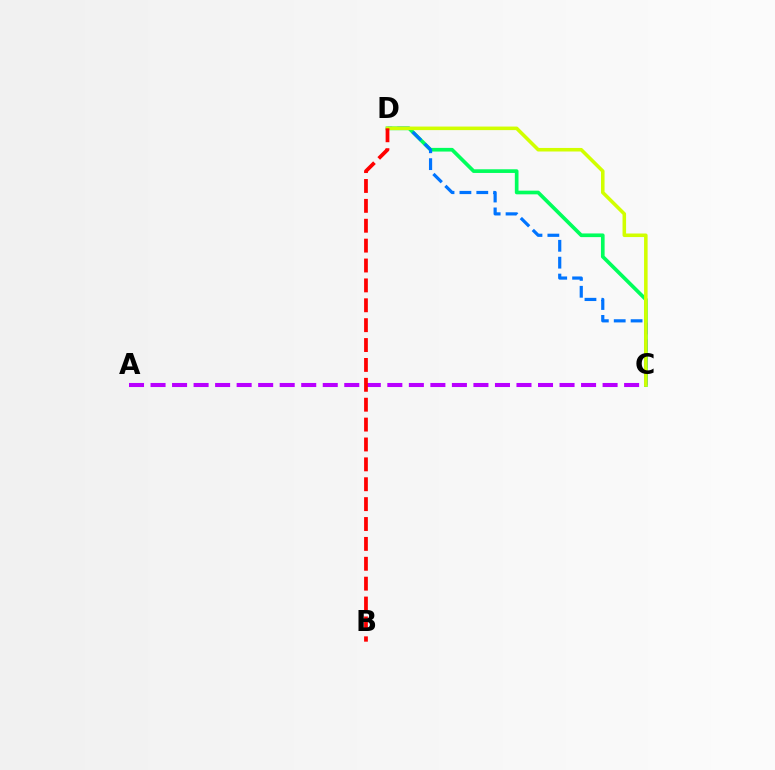{('C', 'D'): [{'color': '#00ff5c', 'line_style': 'solid', 'thickness': 2.64}, {'color': '#0074ff', 'line_style': 'dashed', 'thickness': 2.29}, {'color': '#d1ff00', 'line_style': 'solid', 'thickness': 2.55}], ('A', 'C'): [{'color': '#b900ff', 'line_style': 'dashed', 'thickness': 2.92}], ('B', 'D'): [{'color': '#ff0000', 'line_style': 'dashed', 'thickness': 2.7}]}